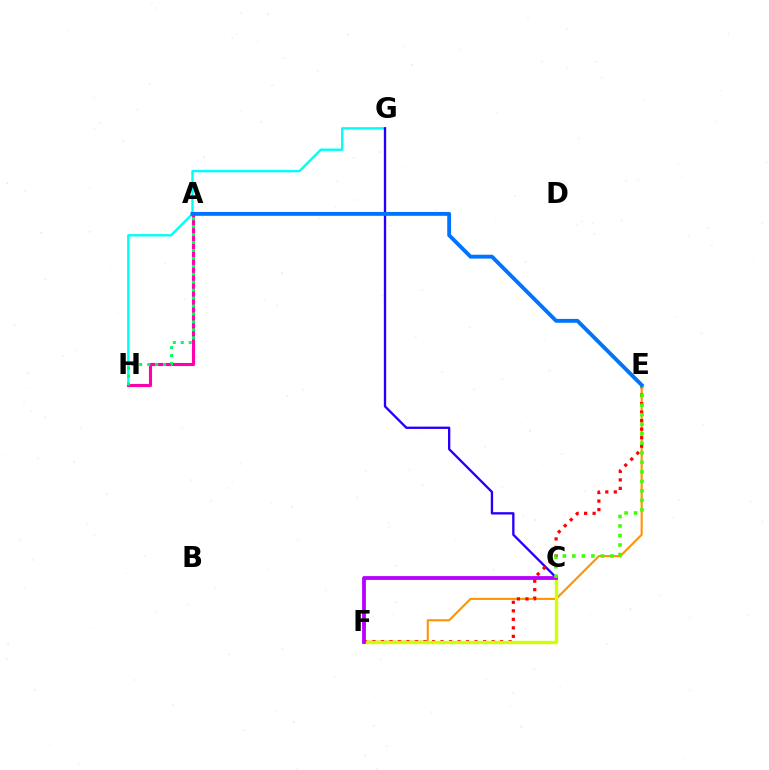{('E', 'F'): [{'color': '#ff9400', 'line_style': 'solid', 'thickness': 1.52}, {'color': '#ff0000', 'line_style': 'dotted', 'thickness': 2.31}], ('G', 'H'): [{'color': '#00fff6', 'line_style': 'solid', 'thickness': 1.72}], ('C', 'G'): [{'color': '#2500ff', 'line_style': 'solid', 'thickness': 1.68}], ('C', 'F'): [{'color': '#d1ff00', 'line_style': 'solid', 'thickness': 2.43}, {'color': '#b900ff', 'line_style': 'solid', 'thickness': 2.74}], ('A', 'H'): [{'color': '#ff00ac', 'line_style': 'solid', 'thickness': 2.24}, {'color': '#00ff5c', 'line_style': 'dotted', 'thickness': 2.16}], ('C', 'E'): [{'color': '#3dff00', 'line_style': 'dotted', 'thickness': 2.59}], ('A', 'E'): [{'color': '#0074ff', 'line_style': 'solid', 'thickness': 2.78}]}